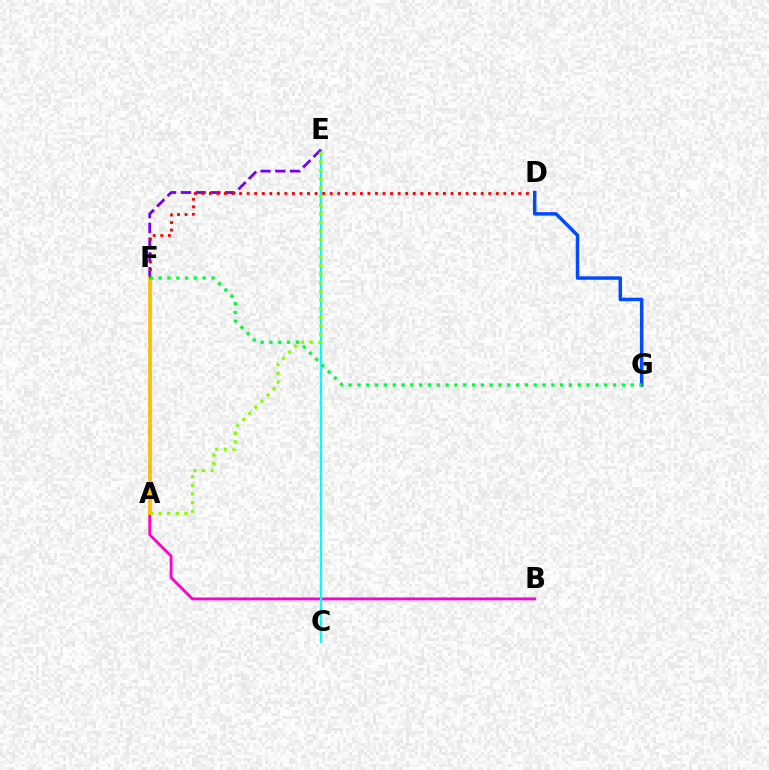{('A', 'B'): [{'color': '#ff00cf', 'line_style': 'solid', 'thickness': 2.04}], ('C', 'E'): [{'color': '#00fff6', 'line_style': 'solid', 'thickness': 1.64}], ('E', 'F'): [{'color': '#7200ff', 'line_style': 'dashed', 'thickness': 2.0}], ('A', 'E'): [{'color': '#84ff00', 'line_style': 'dotted', 'thickness': 2.34}], ('A', 'F'): [{'color': '#ffbd00', 'line_style': 'solid', 'thickness': 2.71}], ('D', 'F'): [{'color': '#ff0000', 'line_style': 'dotted', 'thickness': 2.05}], ('D', 'G'): [{'color': '#004bff', 'line_style': 'solid', 'thickness': 2.49}], ('F', 'G'): [{'color': '#00ff39', 'line_style': 'dotted', 'thickness': 2.39}]}